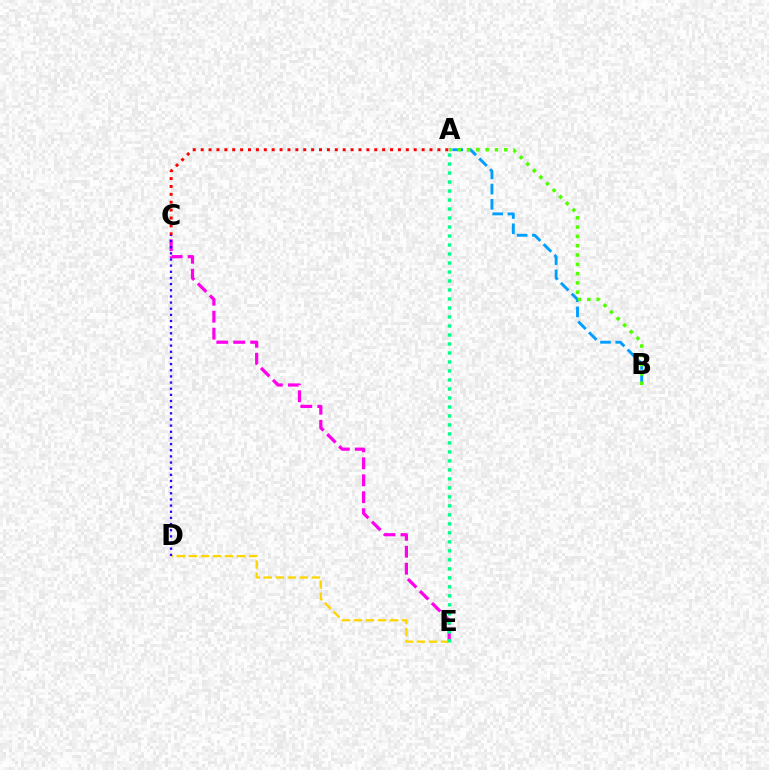{('C', 'E'): [{'color': '#ff00ed', 'line_style': 'dashed', 'thickness': 2.3}], ('D', 'E'): [{'color': '#ffd500', 'line_style': 'dashed', 'thickness': 1.64}], ('A', 'B'): [{'color': '#009eff', 'line_style': 'dashed', 'thickness': 2.07}, {'color': '#4fff00', 'line_style': 'dotted', 'thickness': 2.53}], ('A', 'C'): [{'color': '#ff0000', 'line_style': 'dotted', 'thickness': 2.14}], ('C', 'D'): [{'color': '#3700ff', 'line_style': 'dotted', 'thickness': 1.67}], ('A', 'E'): [{'color': '#00ff86', 'line_style': 'dotted', 'thickness': 2.44}]}